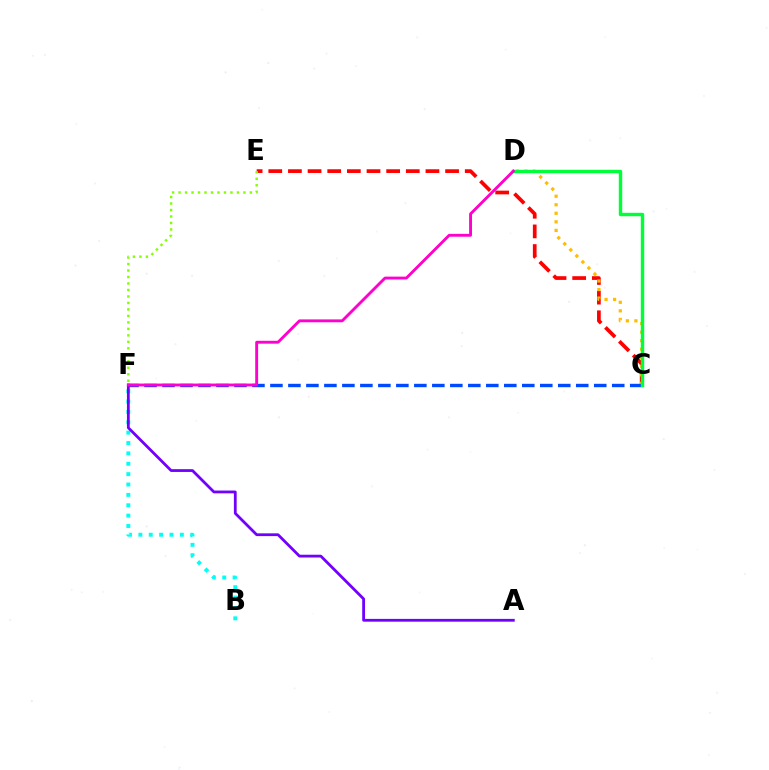{('C', 'E'): [{'color': '#ff0000', 'line_style': 'dashed', 'thickness': 2.67}], ('C', 'D'): [{'color': '#ffbd00', 'line_style': 'dotted', 'thickness': 2.32}, {'color': '#00ff39', 'line_style': 'solid', 'thickness': 2.47}], ('E', 'F'): [{'color': '#84ff00', 'line_style': 'dotted', 'thickness': 1.76}], ('C', 'F'): [{'color': '#004bff', 'line_style': 'dashed', 'thickness': 2.44}], ('B', 'F'): [{'color': '#00fff6', 'line_style': 'dotted', 'thickness': 2.82}], ('A', 'F'): [{'color': '#7200ff', 'line_style': 'solid', 'thickness': 2.0}], ('D', 'F'): [{'color': '#ff00cf', 'line_style': 'solid', 'thickness': 2.07}]}